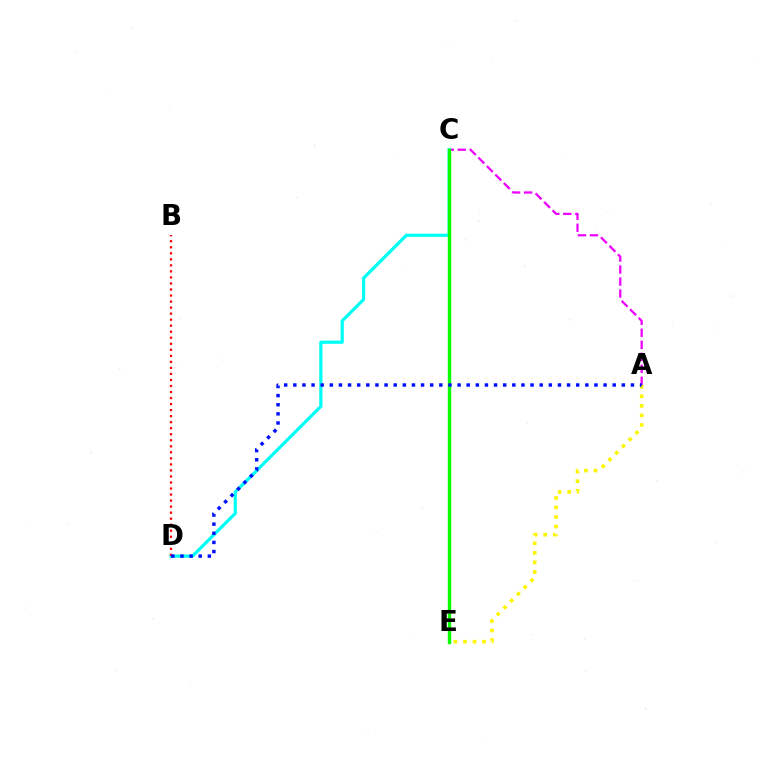{('A', 'C'): [{'color': '#ee00ff', 'line_style': 'dashed', 'thickness': 1.63}], ('A', 'E'): [{'color': '#fcf500', 'line_style': 'dotted', 'thickness': 2.59}], ('C', 'D'): [{'color': '#00fff6', 'line_style': 'solid', 'thickness': 2.31}], ('C', 'E'): [{'color': '#08ff00', 'line_style': 'solid', 'thickness': 2.45}], ('B', 'D'): [{'color': '#ff0000', 'line_style': 'dotted', 'thickness': 1.64}], ('A', 'D'): [{'color': '#0010ff', 'line_style': 'dotted', 'thickness': 2.48}]}